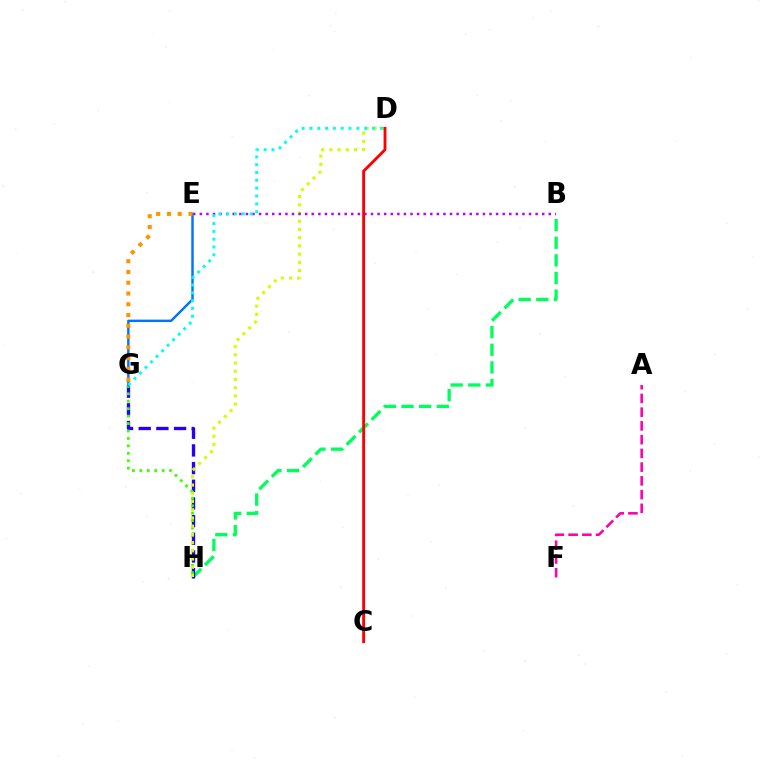{('B', 'H'): [{'color': '#00ff5c', 'line_style': 'dashed', 'thickness': 2.39}], ('G', 'H'): [{'color': '#2500ff', 'line_style': 'dashed', 'thickness': 2.4}, {'color': '#3dff00', 'line_style': 'dotted', 'thickness': 2.02}], ('A', 'F'): [{'color': '#ff00ac', 'line_style': 'dashed', 'thickness': 1.87}], ('D', 'H'): [{'color': '#d1ff00', 'line_style': 'dotted', 'thickness': 2.23}], ('B', 'E'): [{'color': '#b900ff', 'line_style': 'dotted', 'thickness': 1.79}], ('E', 'G'): [{'color': '#0074ff', 'line_style': 'solid', 'thickness': 1.76}, {'color': '#ff9400', 'line_style': 'dotted', 'thickness': 2.93}], ('C', 'D'): [{'color': '#ff0000', 'line_style': 'solid', 'thickness': 2.04}], ('D', 'G'): [{'color': '#00fff6', 'line_style': 'dotted', 'thickness': 2.12}]}